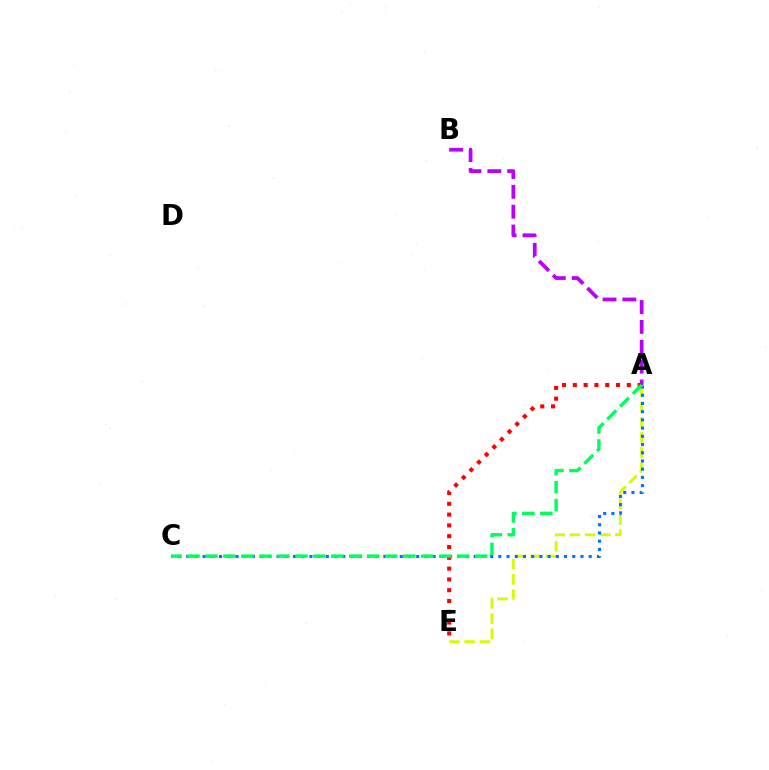{('A', 'B'): [{'color': '#b900ff', 'line_style': 'dashed', 'thickness': 2.7}], ('A', 'E'): [{'color': '#d1ff00', 'line_style': 'dashed', 'thickness': 2.06}, {'color': '#ff0000', 'line_style': 'dotted', 'thickness': 2.93}], ('A', 'C'): [{'color': '#0074ff', 'line_style': 'dotted', 'thickness': 2.23}, {'color': '#00ff5c', 'line_style': 'dashed', 'thickness': 2.44}]}